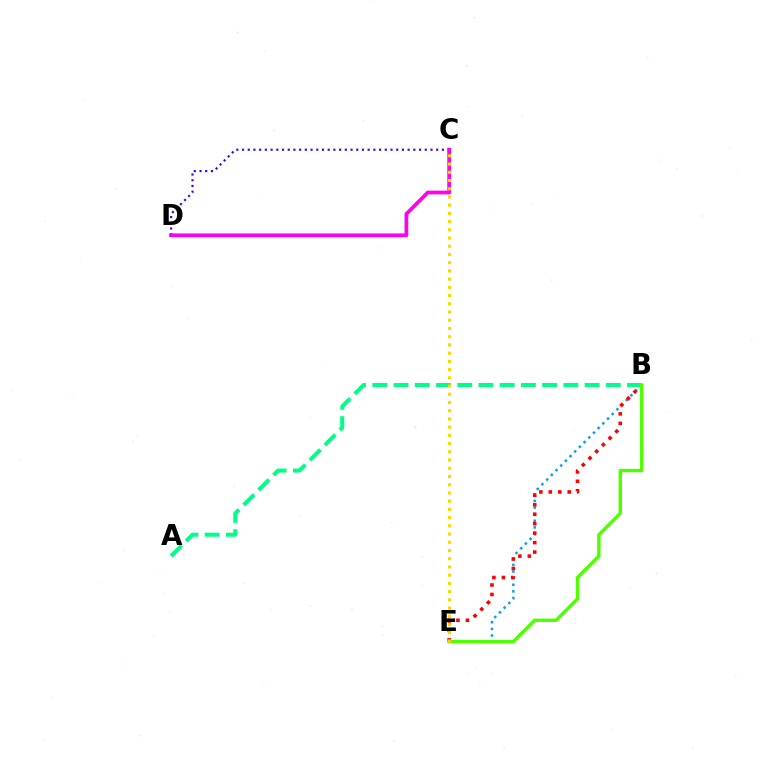{('B', 'E'): [{'color': '#009eff', 'line_style': 'dotted', 'thickness': 1.8}, {'color': '#ff0000', 'line_style': 'dotted', 'thickness': 2.57}, {'color': '#4fff00', 'line_style': 'solid', 'thickness': 2.45}], ('C', 'D'): [{'color': '#3700ff', 'line_style': 'dotted', 'thickness': 1.55}, {'color': '#ff00ed', 'line_style': 'solid', 'thickness': 2.69}], ('A', 'B'): [{'color': '#00ff86', 'line_style': 'dashed', 'thickness': 2.88}], ('C', 'E'): [{'color': '#ffd500', 'line_style': 'dotted', 'thickness': 2.23}]}